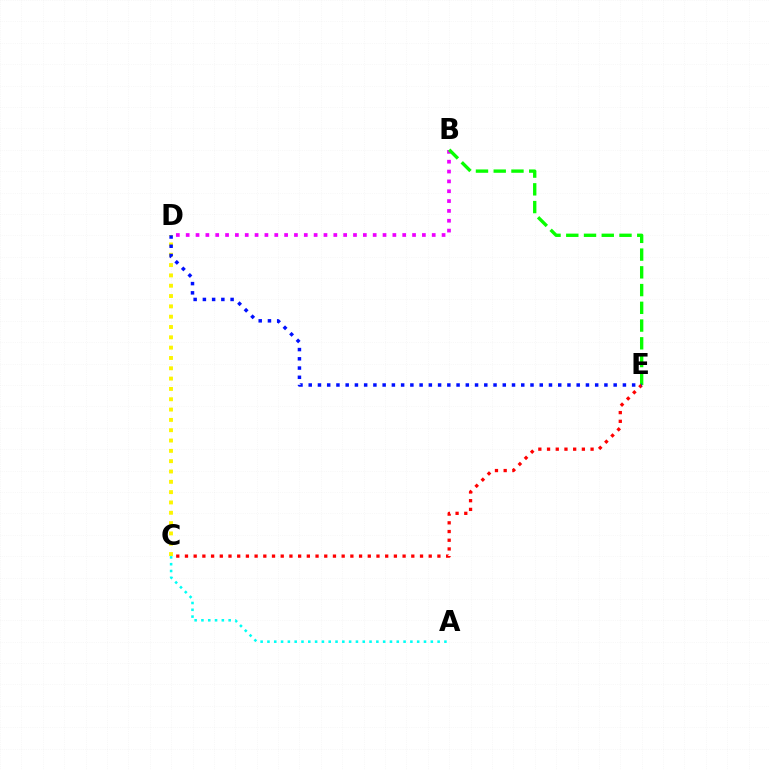{('B', 'D'): [{'color': '#ee00ff', 'line_style': 'dotted', 'thickness': 2.67}], ('C', 'D'): [{'color': '#fcf500', 'line_style': 'dotted', 'thickness': 2.8}], ('A', 'C'): [{'color': '#00fff6', 'line_style': 'dotted', 'thickness': 1.85}], ('B', 'E'): [{'color': '#08ff00', 'line_style': 'dashed', 'thickness': 2.41}], ('C', 'E'): [{'color': '#ff0000', 'line_style': 'dotted', 'thickness': 2.37}], ('D', 'E'): [{'color': '#0010ff', 'line_style': 'dotted', 'thickness': 2.51}]}